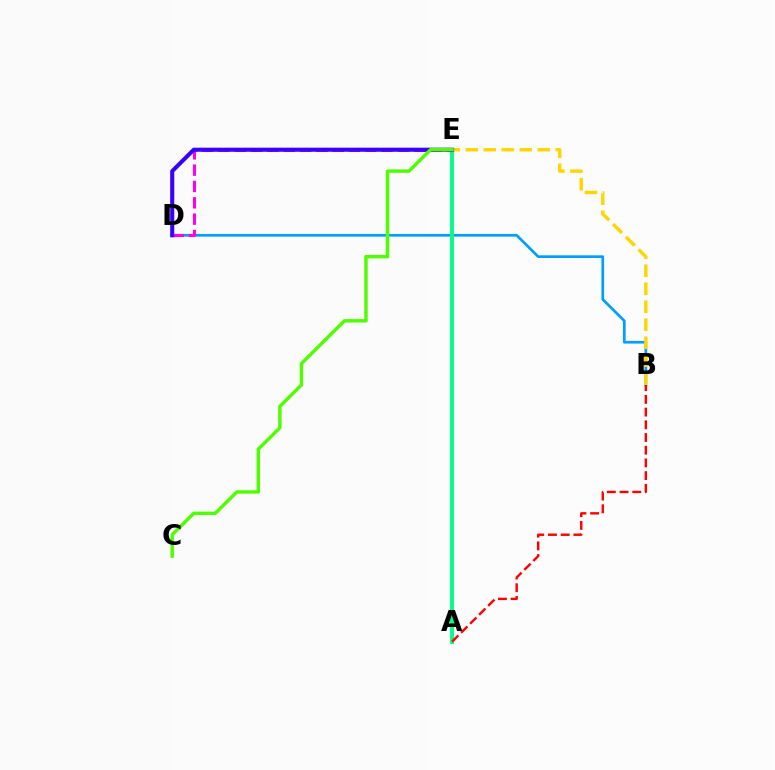{('B', 'D'): [{'color': '#009eff', 'line_style': 'solid', 'thickness': 1.95}], ('A', 'E'): [{'color': '#00ff86', 'line_style': 'solid', 'thickness': 2.79}], ('A', 'B'): [{'color': '#ff0000', 'line_style': 'dashed', 'thickness': 1.73}], ('D', 'E'): [{'color': '#ff00ed', 'line_style': 'dashed', 'thickness': 2.22}, {'color': '#3700ff', 'line_style': 'solid', 'thickness': 2.93}], ('B', 'E'): [{'color': '#ffd500', 'line_style': 'dashed', 'thickness': 2.44}], ('C', 'E'): [{'color': '#4fff00', 'line_style': 'solid', 'thickness': 2.47}]}